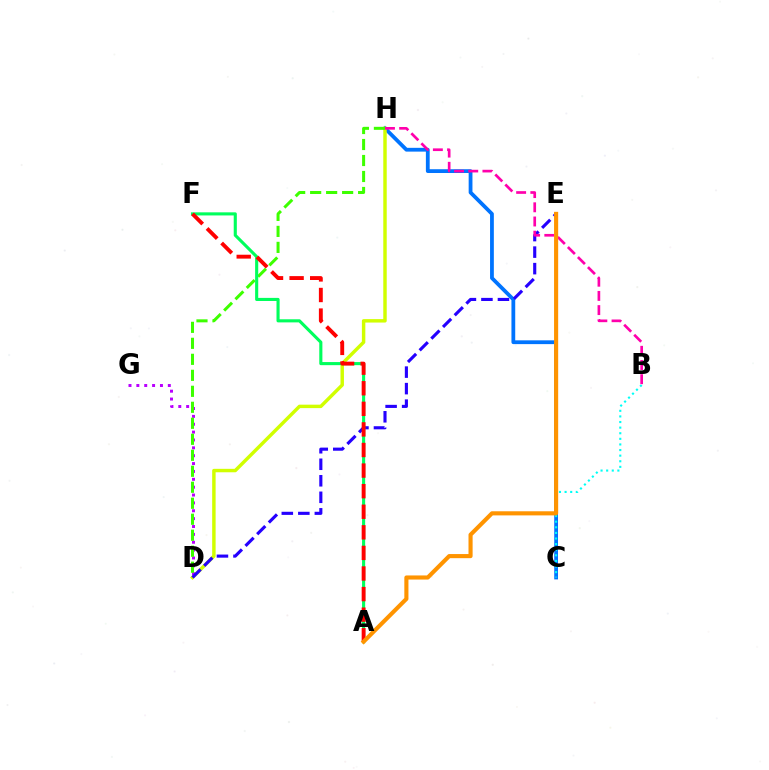{('C', 'H'): [{'color': '#0074ff', 'line_style': 'solid', 'thickness': 2.73}], ('D', 'H'): [{'color': '#d1ff00', 'line_style': 'solid', 'thickness': 2.48}, {'color': '#3dff00', 'line_style': 'dashed', 'thickness': 2.17}], ('B', 'C'): [{'color': '#00fff6', 'line_style': 'dotted', 'thickness': 1.52}], ('D', 'G'): [{'color': '#b900ff', 'line_style': 'dotted', 'thickness': 2.14}], ('D', 'E'): [{'color': '#2500ff', 'line_style': 'dashed', 'thickness': 2.24}], ('A', 'F'): [{'color': '#00ff5c', 'line_style': 'solid', 'thickness': 2.24}, {'color': '#ff0000', 'line_style': 'dashed', 'thickness': 2.8}], ('B', 'H'): [{'color': '#ff00ac', 'line_style': 'dashed', 'thickness': 1.93}], ('A', 'E'): [{'color': '#ff9400', 'line_style': 'solid', 'thickness': 2.96}]}